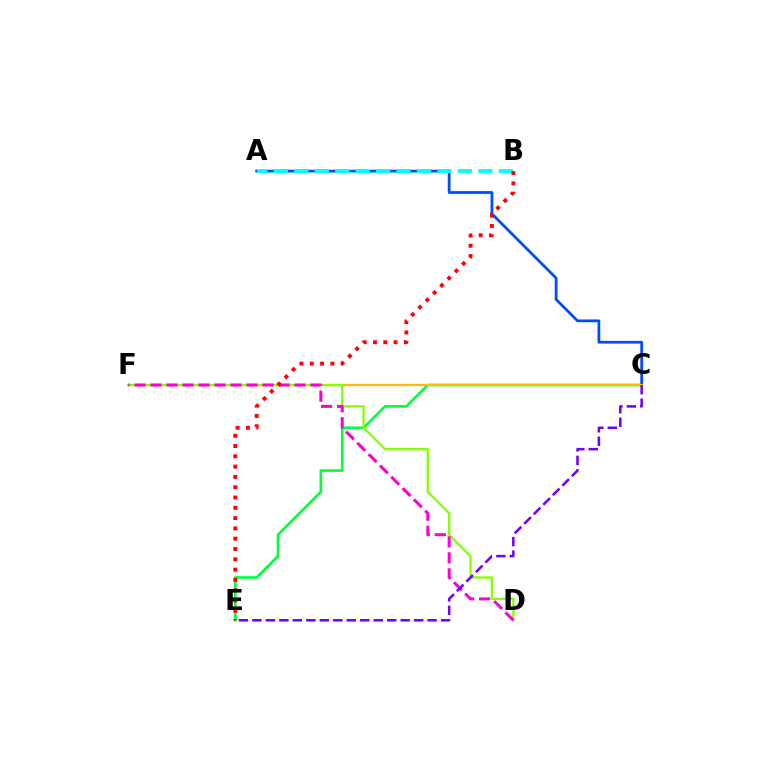{('C', 'E'): [{'color': '#00ff39', 'line_style': 'solid', 'thickness': 1.9}, {'color': '#7200ff', 'line_style': 'dashed', 'thickness': 1.83}], ('A', 'C'): [{'color': '#004bff', 'line_style': 'solid', 'thickness': 1.98}], ('A', 'B'): [{'color': '#00fff6', 'line_style': 'dashed', 'thickness': 2.78}], ('C', 'F'): [{'color': '#ffbd00', 'line_style': 'solid', 'thickness': 1.59}], ('D', 'F'): [{'color': '#84ff00', 'line_style': 'solid', 'thickness': 1.65}, {'color': '#ff00cf', 'line_style': 'dashed', 'thickness': 2.17}], ('B', 'E'): [{'color': '#ff0000', 'line_style': 'dotted', 'thickness': 2.8}]}